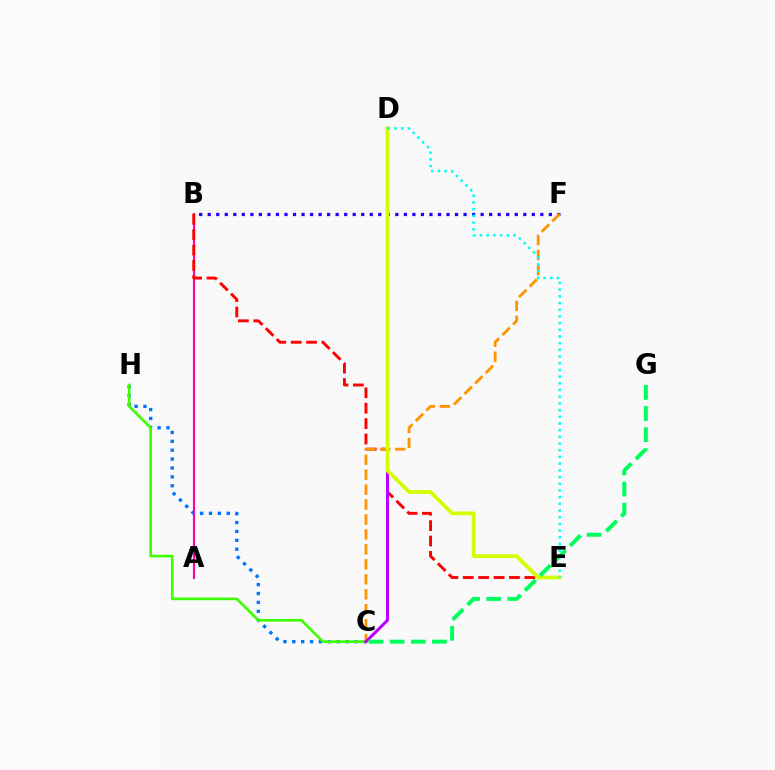{('B', 'F'): [{'color': '#2500ff', 'line_style': 'dotted', 'thickness': 2.32}], ('C', 'H'): [{'color': '#0074ff', 'line_style': 'dotted', 'thickness': 2.41}, {'color': '#3dff00', 'line_style': 'solid', 'thickness': 1.91}], ('A', 'B'): [{'color': '#ff00ac', 'line_style': 'solid', 'thickness': 1.54}], ('B', 'E'): [{'color': '#ff0000', 'line_style': 'dashed', 'thickness': 2.09}], ('C', 'F'): [{'color': '#ff9400', 'line_style': 'dashed', 'thickness': 2.03}], ('C', 'D'): [{'color': '#b900ff', 'line_style': 'solid', 'thickness': 2.16}], ('D', 'E'): [{'color': '#d1ff00', 'line_style': 'solid', 'thickness': 2.69}, {'color': '#00fff6', 'line_style': 'dotted', 'thickness': 1.82}], ('C', 'G'): [{'color': '#00ff5c', 'line_style': 'dashed', 'thickness': 2.87}]}